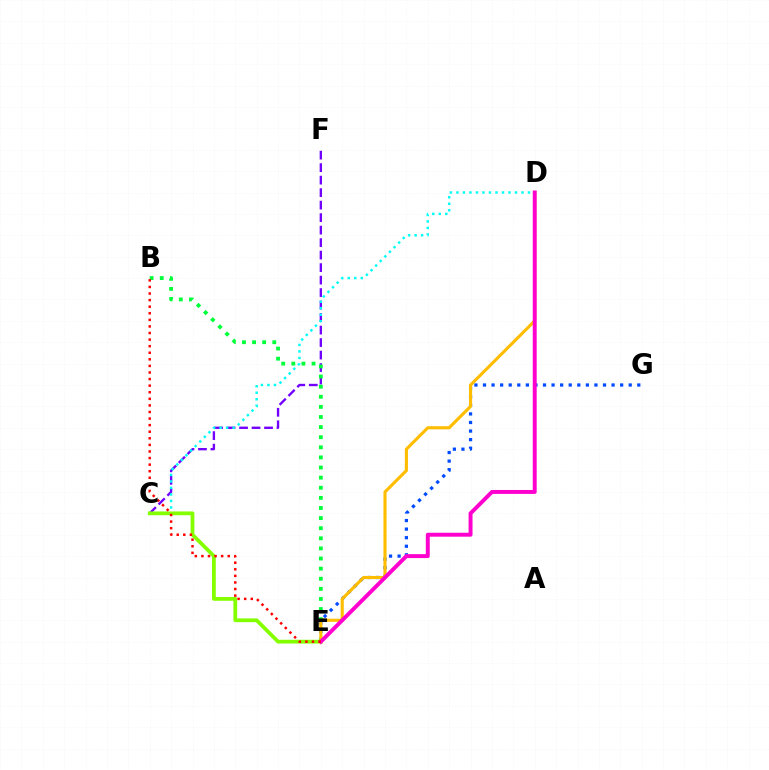{('E', 'G'): [{'color': '#004bff', 'line_style': 'dotted', 'thickness': 2.33}], ('C', 'F'): [{'color': '#7200ff', 'line_style': 'dashed', 'thickness': 1.7}], ('C', 'D'): [{'color': '#00fff6', 'line_style': 'dotted', 'thickness': 1.77}], ('C', 'E'): [{'color': '#84ff00', 'line_style': 'solid', 'thickness': 2.71}], ('B', 'E'): [{'color': '#00ff39', 'line_style': 'dotted', 'thickness': 2.75}, {'color': '#ff0000', 'line_style': 'dotted', 'thickness': 1.79}], ('D', 'E'): [{'color': '#ffbd00', 'line_style': 'solid', 'thickness': 2.24}, {'color': '#ff00cf', 'line_style': 'solid', 'thickness': 2.84}]}